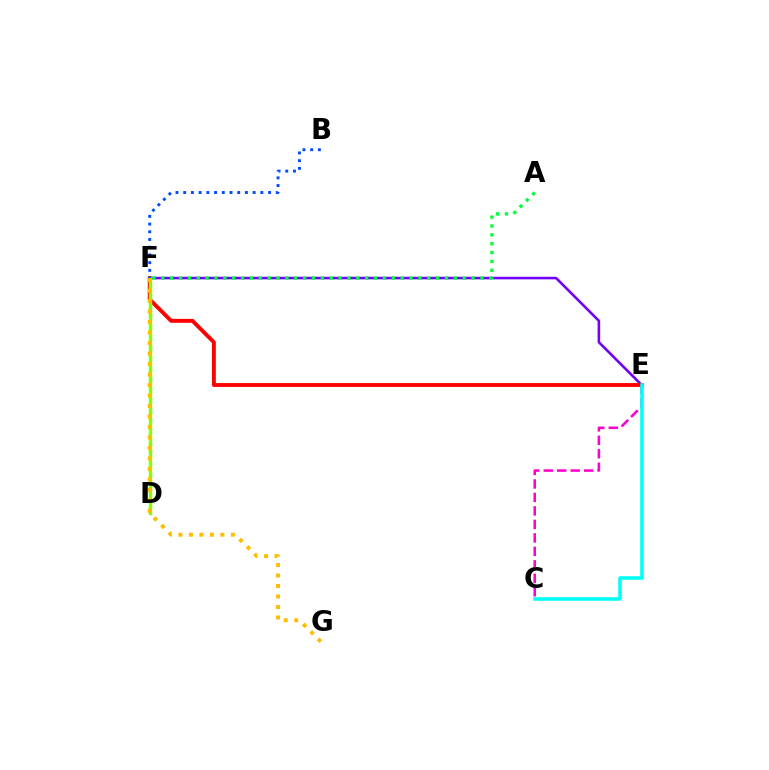{('E', 'F'): [{'color': '#7200ff', 'line_style': 'solid', 'thickness': 1.86}, {'color': '#ff0000', 'line_style': 'solid', 'thickness': 2.8}], ('C', 'E'): [{'color': '#ff00cf', 'line_style': 'dashed', 'thickness': 1.83}, {'color': '#00fff6', 'line_style': 'solid', 'thickness': 2.55}], ('D', 'F'): [{'color': '#84ff00', 'line_style': 'solid', 'thickness': 2.48}], ('B', 'F'): [{'color': '#004bff', 'line_style': 'dotted', 'thickness': 2.1}], ('A', 'F'): [{'color': '#00ff39', 'line_style': 'dotted', 'thickness': 2.41}], ('F', 'G'): [{'color': '#ffbd00', 'line_style': 'dotted', 'thickness': 2.85}]}